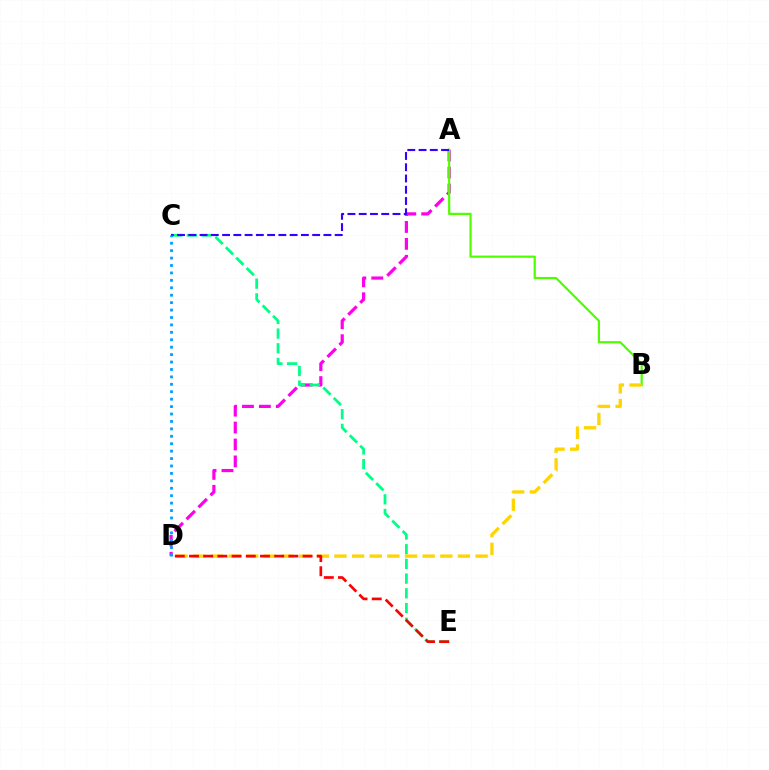{('A', 'D'): [{'color': '#ff00ed', 'line_style': 'dashed', 'thickness': 2.3}], ('C', 'E'): [{'color': '#00ff86', 'line_style': 'dashed', 'thickness': 2.0}], ('A', 'B'): [{'color': '#4fff00', 'line_style': 'solid', 'thickness': 1.59}], ('A', 'C'): [{'color': '#3700ff', 'line_style': 'dashed', 'thickness': 1.53}], ('C', 'D'): [{'color': '#009eff', 'line_style': 'dotted', 'thickness': 2.02}], ('B', 'D'): [{'color': '#ffd500', 'line_style': 'dashed', 'thickness': 2.4}], ('D', 'E'): [{'color': '#ff0000', 'line_style': 'dashed', 'thickness': 1.93}]}